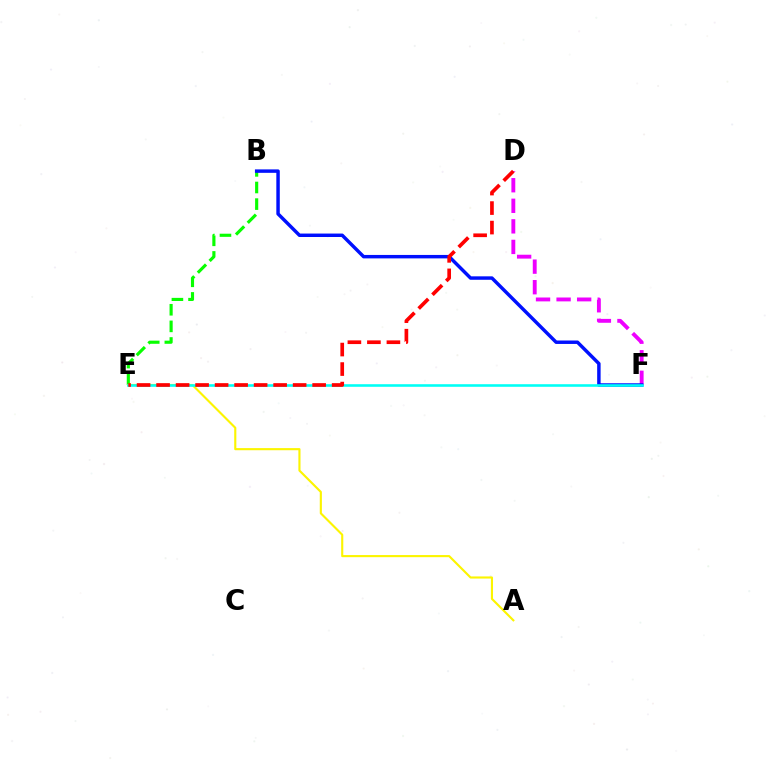{('B', 'E'): [{'color': '#08ff00', 'line_style': 'dashed', 'thickness': 2.26}], ('D', 'F'): [{'color': '#ee00ff', 'line_style': 'dashed', 'thickness': 2.79}], ('B', 'F'): [{'color': '#0010ff', 'line_style': 'solid', 'thickness': 2.48}], ('A', 'E'): [{'color': '#fcf500', 'line_style': 'solid', 'thickness': 1.53}], ('E', 'F'): [{'color': '#00fff6', 'line_style': 'solid', 'thickness': 1.86}], ('D', 'E'): [{'color': '#ff0000', 'line_style': 'dashed', 'thickness': 2.65}]}